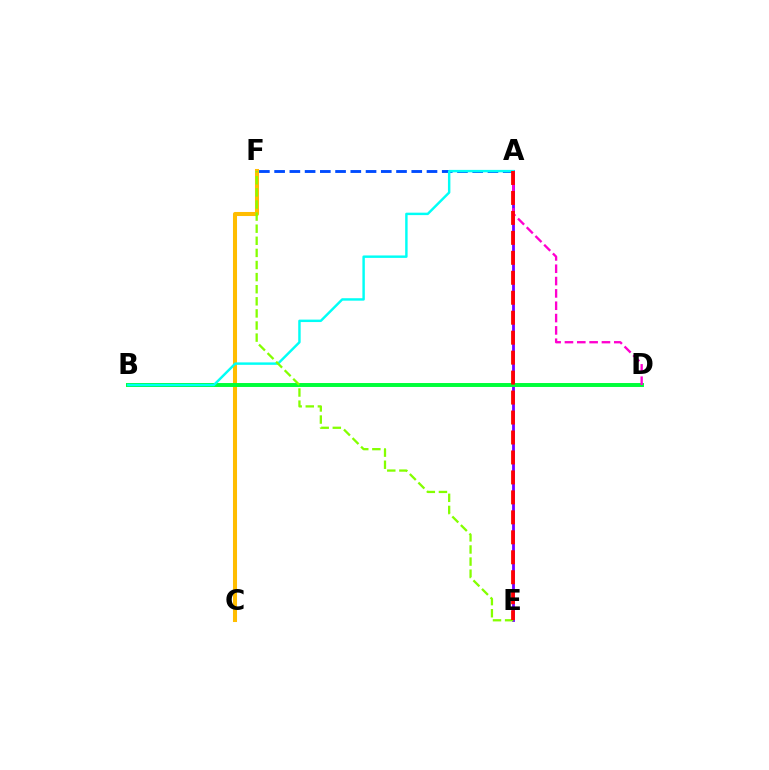{('A', 'E'): [{'color': '#7200ff', 'line_style': 'solid', 'thickness': 2.02}, {'color': '#ff0000', 'line_style': 'dashed', 'thickness': 2.71}], ('A', 'F'): [{'color': '#004bff', 'line_style': 'dashed', 'thickness': 2.07}], ('C', 'F'): [{'color': '#ffbd00', 'line_style': 'solid', 'thickness': 2.92}], ('B', 'D'): [{'color': '#00ff39', 'line_style': 'solid', 'thickness': 2.84}], ('A', 'D'): [{'color': '#ff00cf', 'line_style': 'dashed', 'thickness': 1.68}], ('A', 'B'): [{'color': '#00fff6', 'line_style': 'solid', 'thickness': 1.76}], ('E', 'F'): [{'color': '#84ff00', 'line_style': 'dashed', 'thickness': 1.64}]}